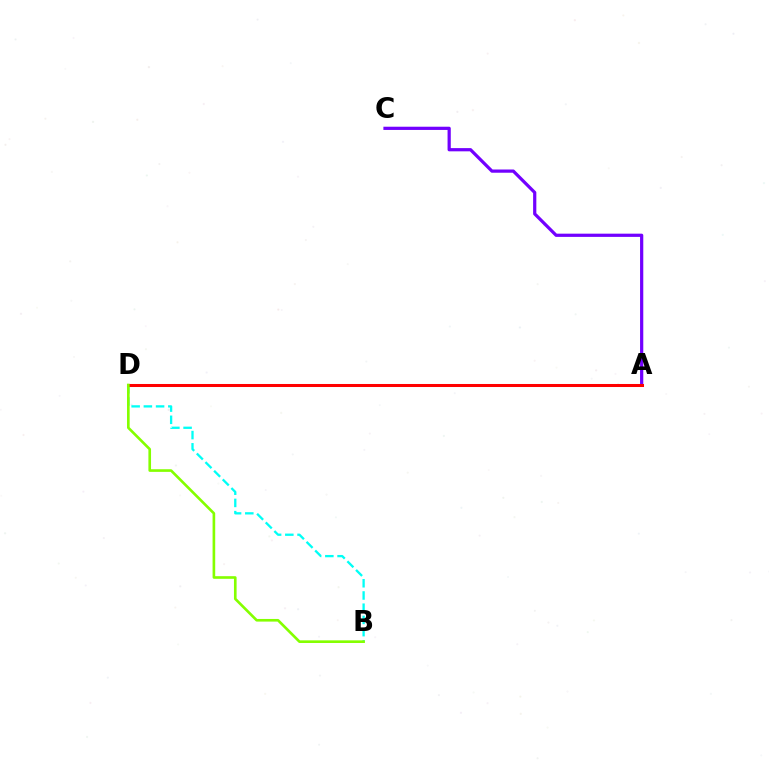{('B', 'D'): [{'color': '#00fff6', 'line_style': 'dashed', 'thickness': 1.66}, {'color': '#84ff00', 'line_style': 'solid', 'thickness': 1.9}], ('A', 'C'): [{'color': '#7200ff', 'line_style': 'solid', 'thickness': 2.32}], ('A', 'D'): [{'color': '#ff0000', 'line_style': 'solid', 'thickness': 2.18}]}